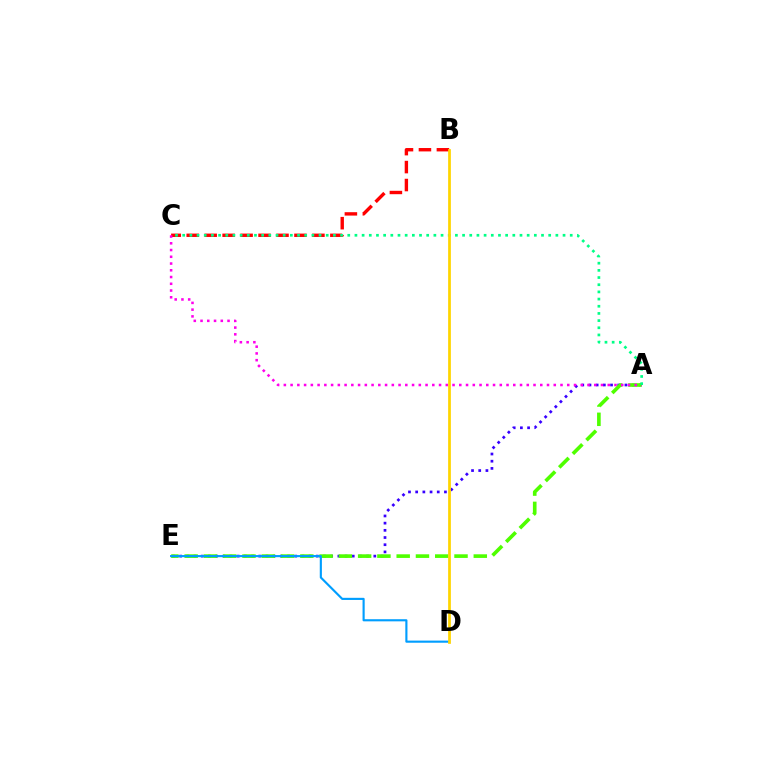{('A', 'E'): [{'color': '#3700ff', 'line_style': 'dotted', 'thickness': 1.95}, {'color': '#4fff00', 'line_style': 'dashed', 'thickness': 2.62}], ('B', 'C'): [{'color': '#ff0000', 'line_style': 'dashed', 'thickness': 2.44}], ('A', 'C'): [{'color': '#ff00ed', 'line_style': 'dotted', 'thickness': 1.83}, {'color': '#00ff86', 'line_style': 'dotted', 'thickness': 1.95}], ('D', 'E'): [{'color': '#009eff', 'line_style': 'solid', 'thickness': 1.54}], ('B', 'D'): [{'color': '#ffd500', 'line_style': 'solid', 'thickness': 1.98}]}